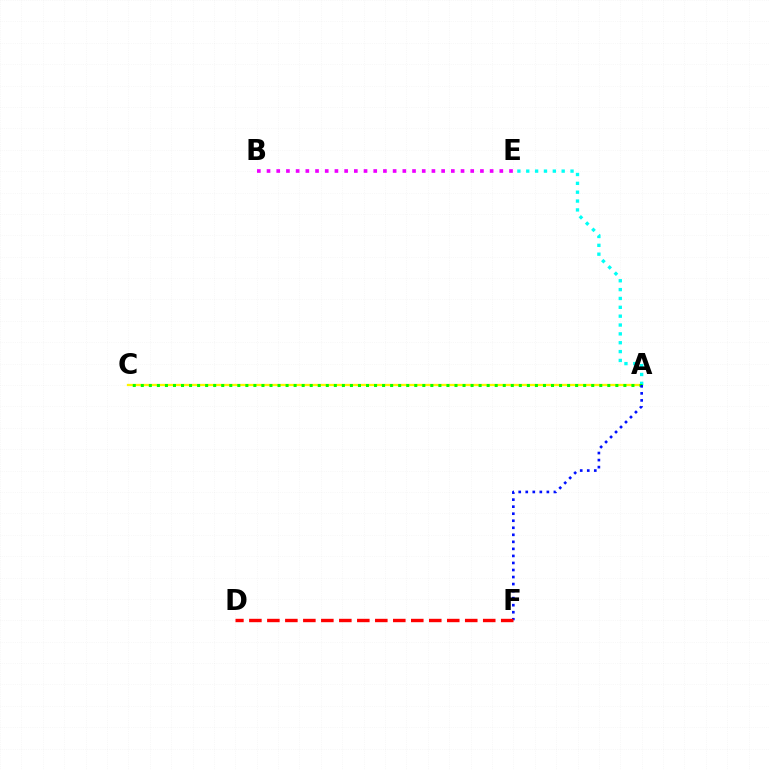{('A', 'C'): [{'color': '#fcf500', 'line_style': 'solid', 'thickness': 1.65}, {'color': '#08ff00', 'line_style': 'dotted', 'thickness': 2.19}], ('A', 'E'): [{'color': '#00fff6', 'line_style': 'dotted', 'thickness': 2.41}], ('A', 'F'): [{'color': '#0010ff', 'line_style': 'dotted', 'thickness': 1.91}], ('B', 'E'): [{'color': '#ee00ff', 'line_style': 'dotted', 'thickness': 2.64}], ('D', 'F'): [{'color': '#ff0000', 'line_style': 'dashed', 'thickness': 2.44}]}